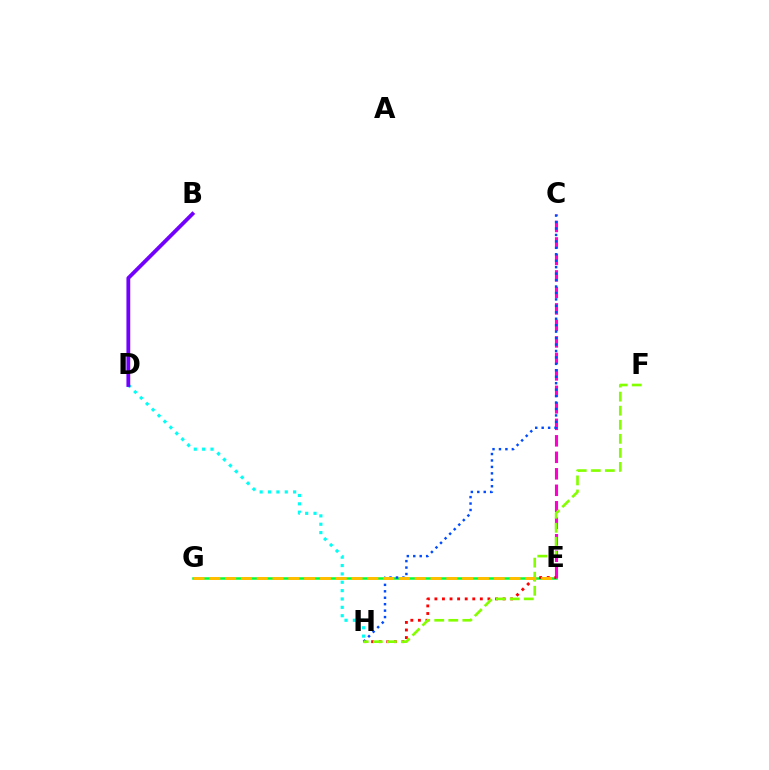{('E', 'G'): [{'color': '#00ff39', 'line_style': 'solid', 'thickness': 1.8}, {'color': '#ffbd00', 'line_style': 'dashed', 'thickness': 2.15}], ('D', 'H'): [{'color': '#00fff6', 'line_style': 'dotted', 'thickness': 2.27}], ('B', 'D'): [{'color': '#7200ff', 'line_style': 'solid', 'thickness': 2.73}], ('C', 'E'): [{'color': '#ff00cf', 'line_style': 'dashed', 'thickness': 2.24}], ('E', 'H'): [{'color': '#ff0000', 'line_style': 'dotted', 'thickness': 2.06}], ('C', 'H'): [{'color': '#004bff', 'line_style': 'dotted', 'thickness': 1.75}], ('F', 'H'): [{'color': '#84ff00', 'line_style': 'dashed', 'thickness': 1.91}]}